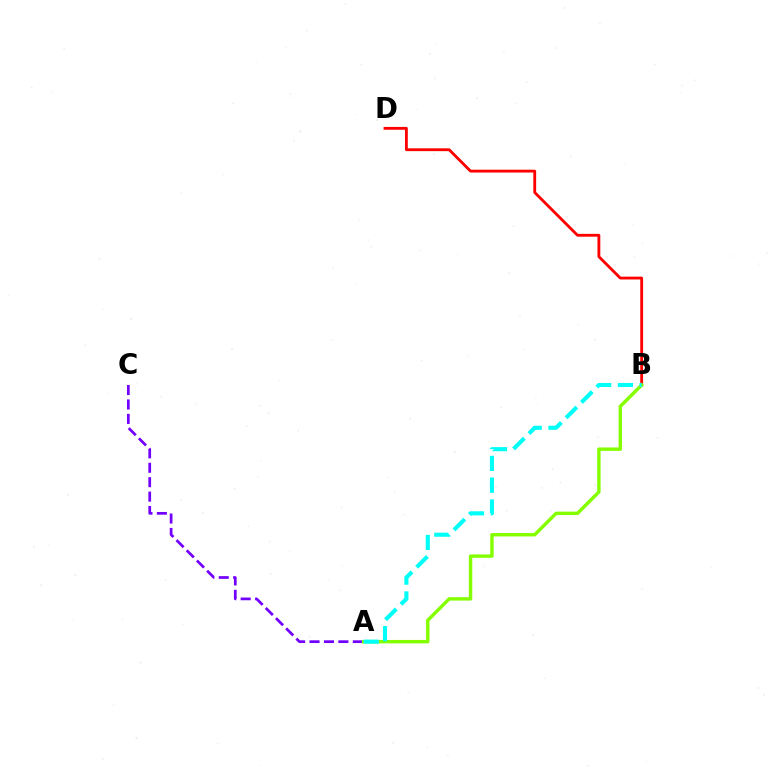{('A', 'C'): [{'color': '#7200ff', 'line_style': 'dashed', 'thickness': 1.96}], ('B', 'D'): [{'color': '#ff0000', 'line_style': 'solid', 'thickness': 2.04}], ('A', 'B'): [{'color': '#84ff00', 'line_style': 'solid', 'thickness': 2.46}, {'color': '#00fff6', 'line_style': 'dashed', 'thickness': 2.96}]}